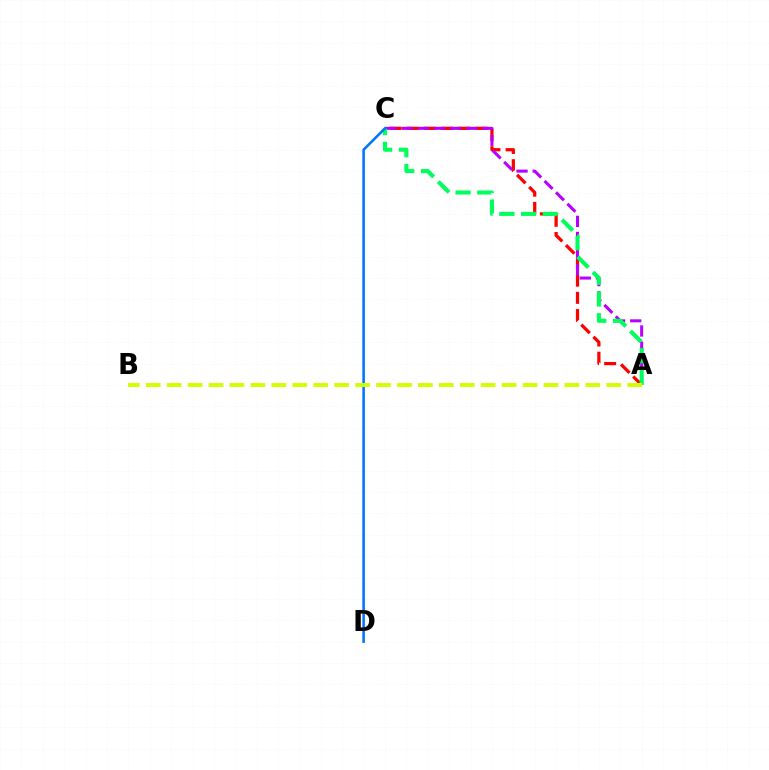{('A', 'C'): [{'color': '#ff0000', 'line_style': 'dashed', 'thickness': 2.33}, {'color': '#b900ff', 'line_style': 'dashed', 'thickness': 2.19}, {'color': '#00ff5c', 'line_style': 'dashed', 'thickness': 2.95}], ('C', 'D'): [{'color': '#0074ff', 'line_style': 'solid', 'thickness': 1.84}], ('A', 'B'): [{'color': '#d1ff00', 'line_style': 'dashed', 'thickness': 2.84}]}